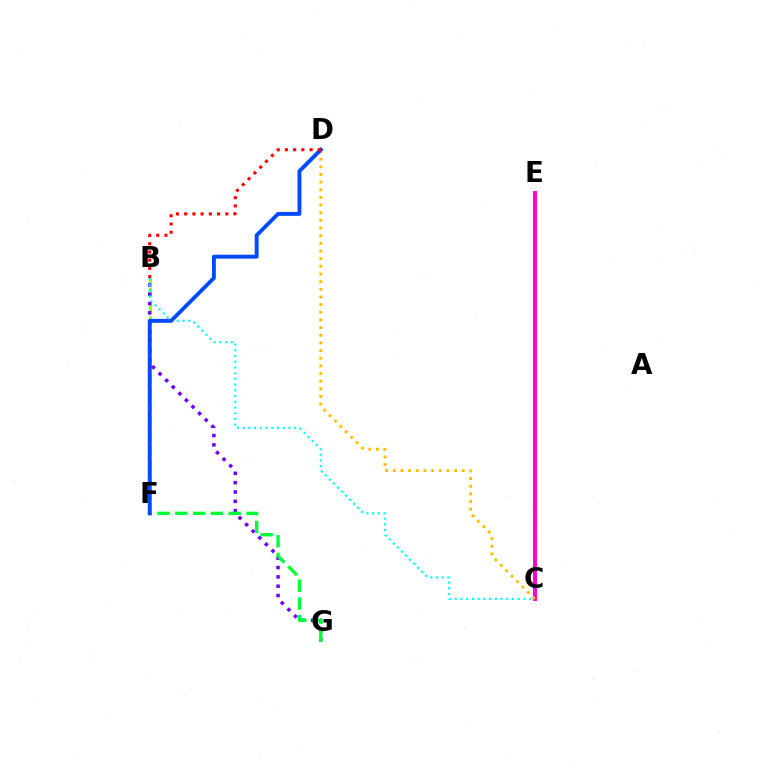{('B', 'F'): [{'color': '#84ff00', 'line_style': 'dashed', 'thickness': 1.95}], ('B', 'G'): [{'color': '#7200ff', 'line_style': 'dotted', 'thickness': 2.53}], ('B', 'C'): [{'color': '#00fff6', 'line_style': 'dotted', 'thickness': 1.56}], ('C', 'E'): [{'color': '#ff00cf', 'line_style': 'solid', 'thickness': 2.84}], ('F', 'G'): [{'color': '#00ff39', 'line_style': 'dashed', 'thickness': 2.42}], ('C', 'D'): [{'color': '#ffbd00', 'line_style': 'dotted', 'thickness': 2.08}], ('D', 'F'): [{'color': '#004bff', 'line_style': 'solid', 'thickness': 2.82}], ('B', 'D'): [{'color': '#ff0000', 'line_style': 'dotted', 'thickness': 2.23}]}